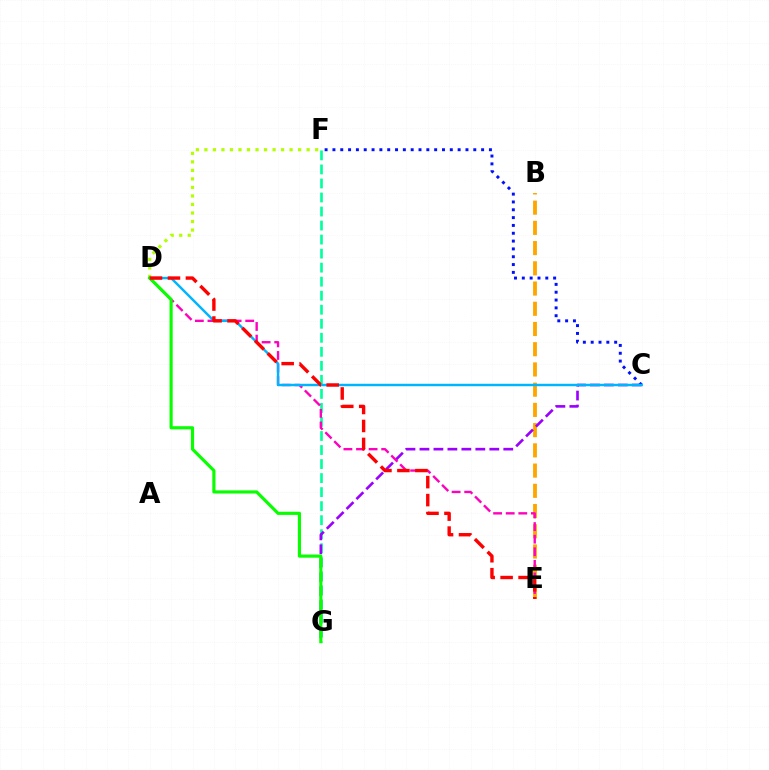{('B', 'E'): [{'color': '#ffa500', 'line_style': 'dashed', 'thickness': 2.75}], ('F', 'G'): [{'color': '#00ff9d', 'line_style': 'dashed', 'thickness': 1.91}], ('C', 'G'): [{'color': '#9b00ff', 'line_style': 'dashed', 'thickness': 1.9}], ('D', 'E'): [{'color': '#ff00bd', 'line_style': 'dashed', 'thickness': 1.71}, {'color': '#ff0000', 'line_style': 'dashed', 'thickness': 2.44}], ('C', 'F'): [{'color': '#0010ff', 'line_style': 'dotted', 'thickness': 2.13}], ('D', 'F'): [{'color': '#b3ff00', 'line_style': 'dotted', 'thickness': 2.31}], ('C', 'D'): [{'color': '#00b5ff', 'line_style': 'solid', 'thickness': 1.76}], ('D', 'G'): [{'color': '#08ff00', 'line_style': 'solid', 'thickness': 2.27}]}